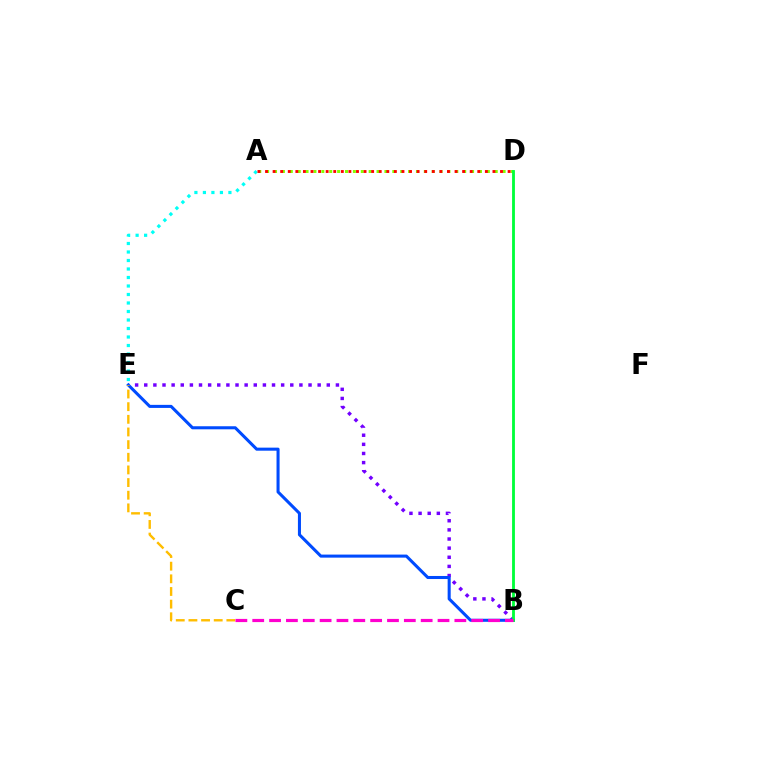{('A', 'E'): [{'color': '#00fff6', 'line_style': 'dotted', 'thickness': 2.31}], ('A', 'D'): [{'color': '#84ff00', 'line_style': 'dotted', 'thickness': 2.14}, {'color': '#ff0000', 'line_style': 'dotted', 'thickness': 2.06}], ('B', 'E'): [{'color': '#7200ff', 'line_style': 'dotted', 'thickness': 2.48}, {'color': '#004bff', 'line_style': 'solid', 'thickness': 2.2}], ('B', 'D'): [{'color': '#00ff39', 'line_style': 'solid', 'thickness': 2.04}], ('C', 'E'): [{'color': '#ffbd00', 'line_style': 'dashed', 'thickness': 1.72}], ('B', 'C'): [{'color': '#ff00cf', 'line_style': 'dashed', 'thickness': 2.29}]}